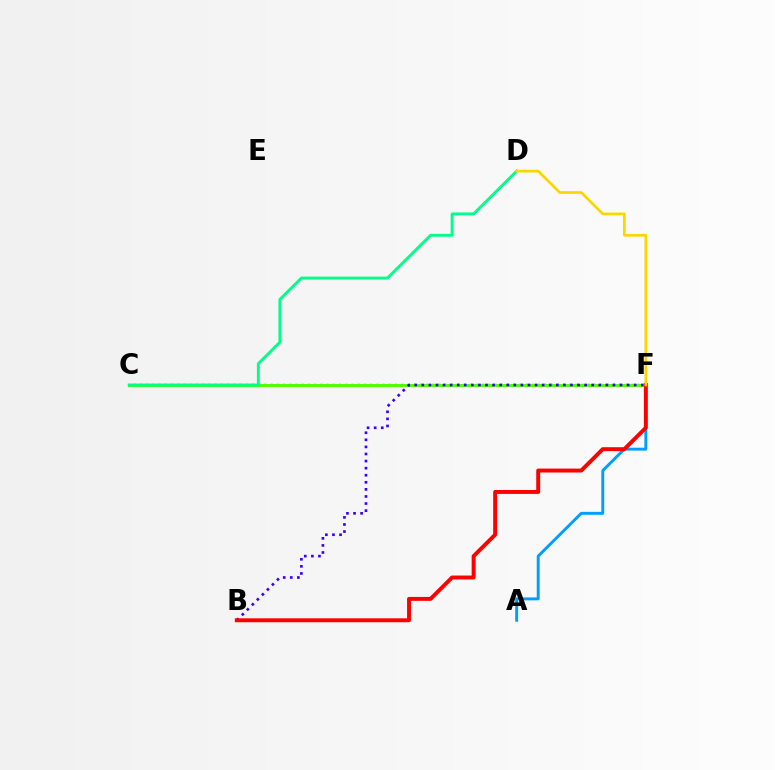{('C', 'F'): [{'color': '#ff00ed', 'line_style': 'dotted', 'thickness': 1.69}, {'color': '#4fff00', 'line_style': 'solid', 'thickness': 2.13}], ('B', 'F'): [{'color': '#3700ff', 'line_style': 'dotted', 'thickness': 1.92}, {'color': '#ff0000', 'line_style': 'solid', 'thickness': 2.83}], ('A', 'F'): [{'color': '#009eff', 'line_style': 'solid', 'thickness': 2.1}], ('C', 'D'): [{'color': '#00ff86', 'line_style': 'solid', 'thickness': 2.07}], ('D', 'F'): [{'color': '#ffd500', 'line_style': 'solid', 'thickness': 1.95}]}